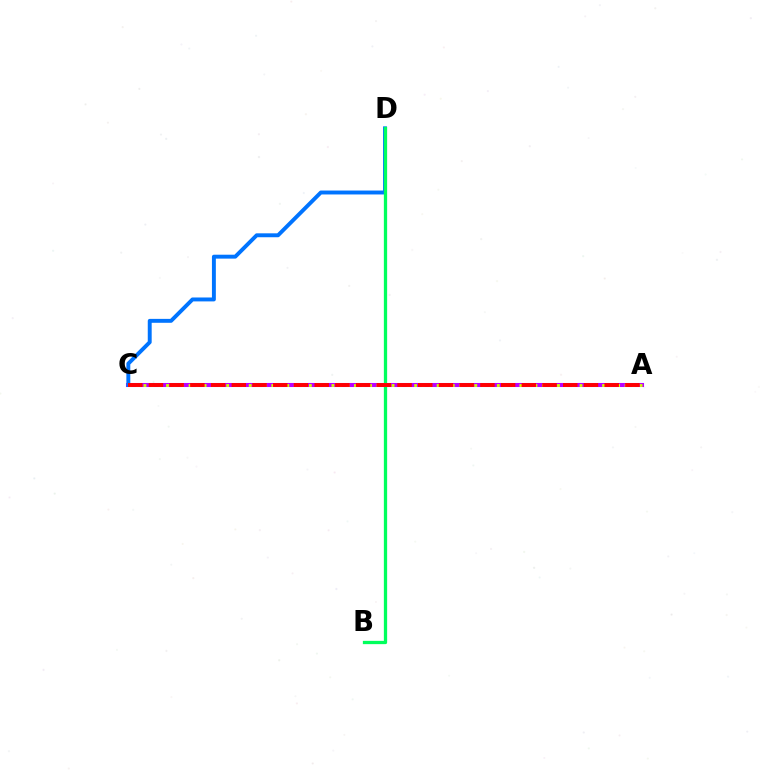{('A', 'C'): [{'color': '#b900ff', 'line_style': 'solid', 'thickness': 2.91}, {'color': '#d1ff00', 'line_style': 'dotted', 'thickness': 2.04}, {'color': '#ff0000', 'line_style': 'dashed', 'thickness': 2.81}], ('C', 'D'): [{'color': '#0074ff', 'line_style': 'solid', 'thickness': 2.82}], ('B', 'D'): [{'color': '#00ff5c', 'line_style': 'solid', 'thickness': 2.36}]}